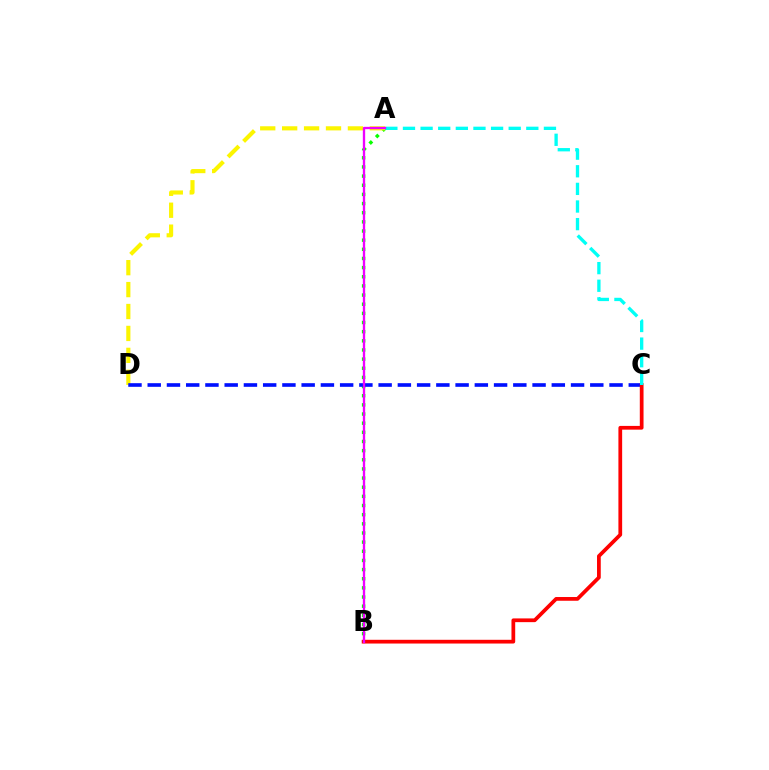{('A', 'B'): [{'color': '#08ff00', 'line_style': 'dotted', 'thickness': 2.49}, {'color': '#ee00ff', 'line_style': 'solid', 'thickness': 1.67}], ('A', 'D'): [{'color': '#fcf500', 'line_style': 'dashed', 'thickness': 2.98}], ('C', 'D'): [{'color': '#0010ff', 'line_style': 'dashed', 'thickness': 2.61}], ('B', 'C'): [{'color': '#ff0000', 'line_style': 'solid', 'thickness': 2.69}], ('A', 'C'): [{'color': '#00fff6', 'line_style': 'dashed', 'thickness': 2.39}]}